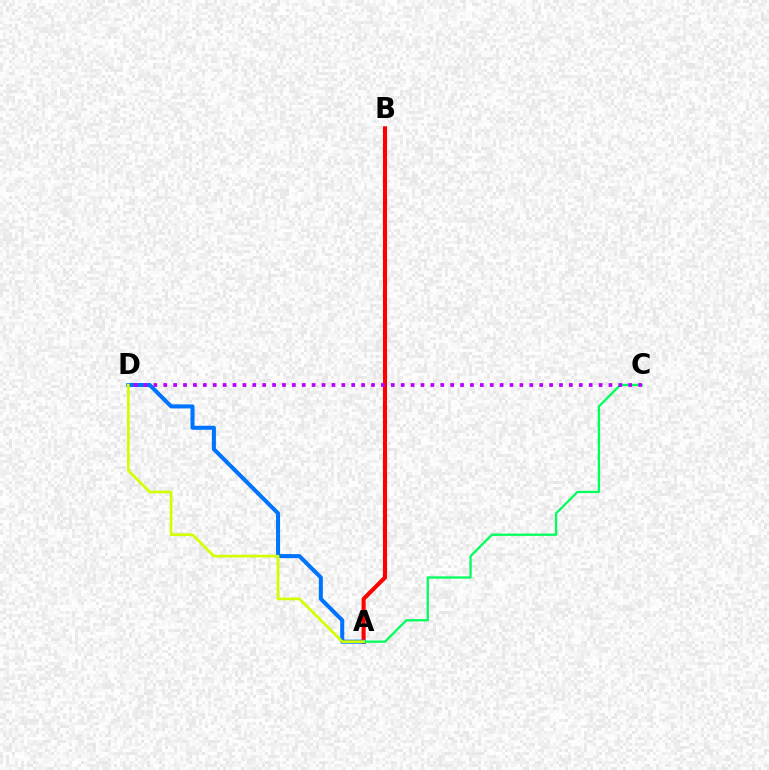{('A', 'B'): [{'color': '#ff0000', 'line_style': 'solid', 'thickness': 2.94}], ('A', 'D'): [{'color': '#0074ff', 'line_style': 'solid', 'thickness': 2.9}, {'color': '#d1ff00', 'line_style': 'solid', 'thickness': 1.92}], ('A', 'C'): [{'color': '#00ff5c', 'line_style': 'solid', 'thickness': 1.64}], ('C', 'D'): [{'color': '#b900ff', 'line_style': 'dotted', 'thickness': 2.69}]}